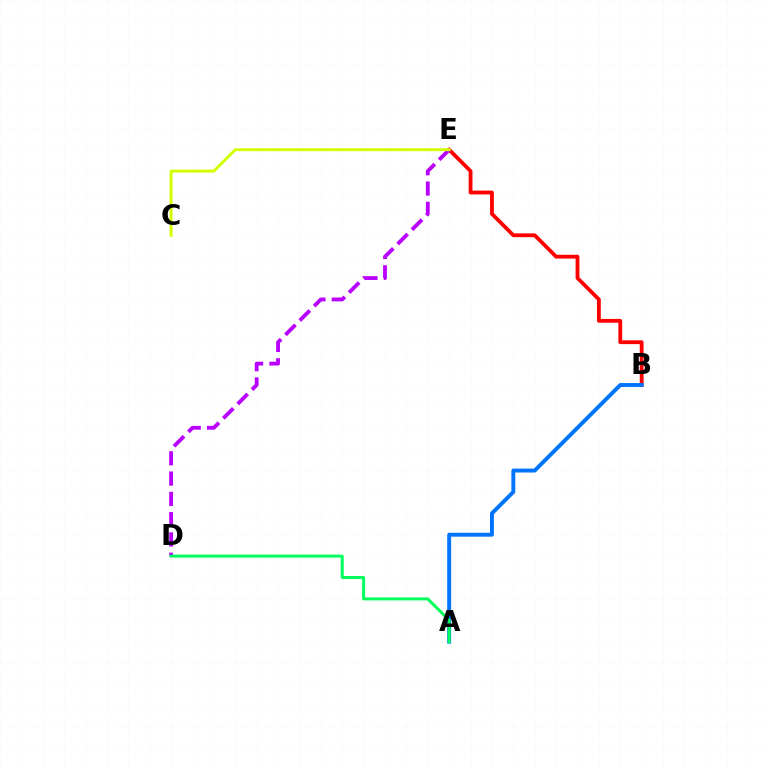{('B', 'E'): [{'color': '#ff0000', 'line_style': 'solid', 'thickness': 2.74}], ('A', 'B'): [{'color': '#0074ff', 'line_style': 'solid', 'thickness': 2.81}], ('D', 'E'): [{'color': '#b900ff', 'line_style': 'dashed', 'thickness': 2.76}], ('C', 'E'): [{'color': '#d1ff00', 'line_style': 'solid', 'thickness': 2.11}], ('A', 'D'): [{'color': '#00ff5c', 'line_style': 'solid', 'thickness': 2.14}]}